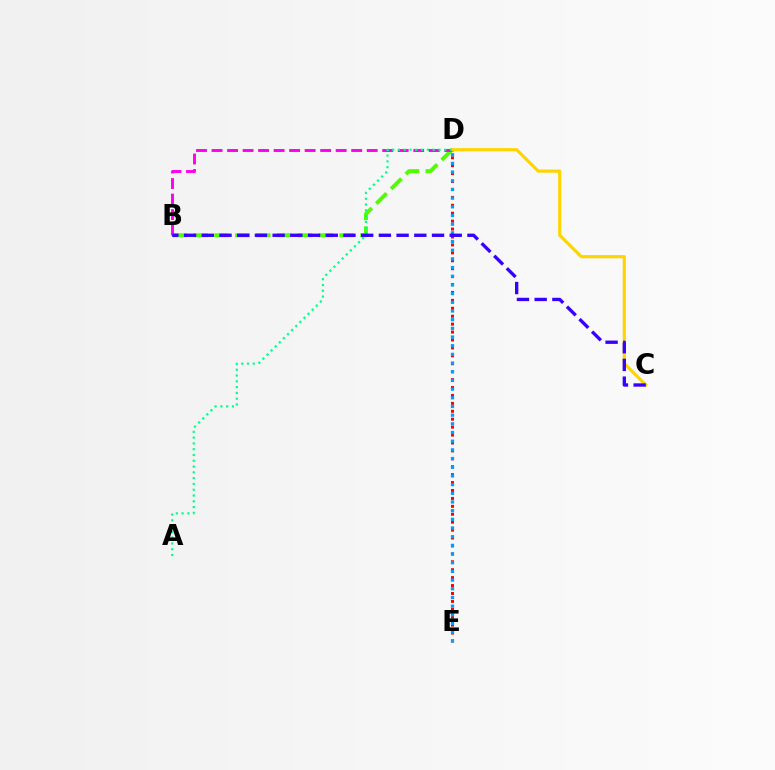{('D', 'E'): [{'color': '#ff0000', 'line_style': 'dotted', 'thickness': 2.15}, {'color': '#009eff', 'line_style': 'dotted', 'thickness': 2.36}], ('B', 'D'): [{'color': '#4fff00', 'line_style': 'dashed', 'thickness': 2.83}, {'color': '#ff00ed', 'line_style': 'dashed', 'thickness': 2.11}], ('C', 'D'): [{'color': '#ffd500', 'line_style': 'solid', 'thickness': 2.29}], ('A', 'D'): [{'color': '#00ff86', 'line_style': 'dotted', 'thickness': 1.57}], ('B', 'C'): [{'color': '#3700ff', 'line_style': 'dashed', 'thickness': 2.41}]}